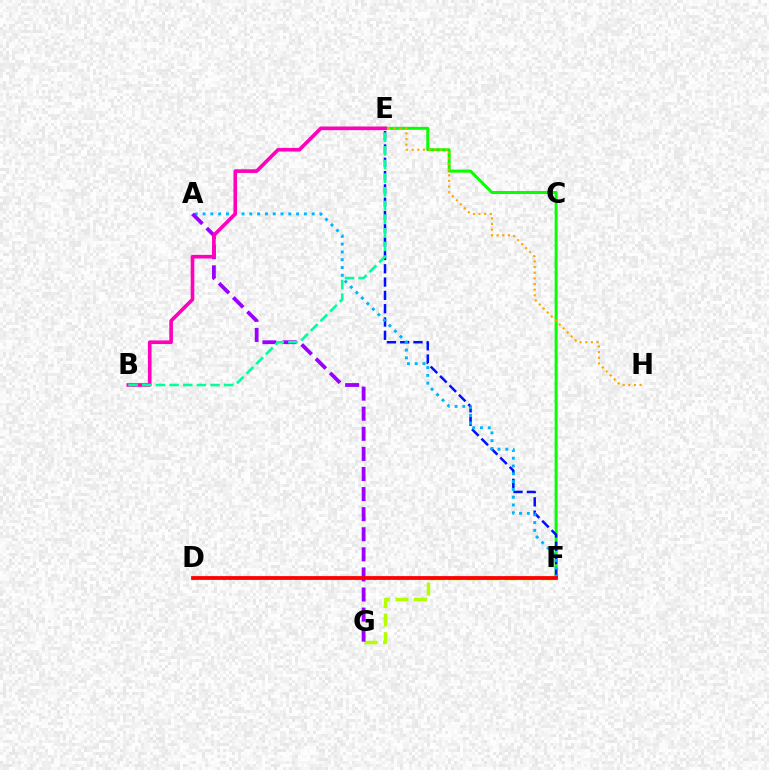{('E', 'F'): [{'color': '#08ff00', 'line_style': 'solid', 'thickness': 2.15}, {'color': '#0010ff', 'line_style': 'dashed', 'thickness': 1.81}], ('F', 'G'): [{'color': '#b3ff00', 'line_style': 'dashed', 'thickness': 2.51}], ('A', 'F'): [{'color': '#00b5ff', 'line_style': 'dotted', 'thickness': 2.12}], ('A', 'G'): [{'color': '#9b00ff', 'line_style': 'dashed', 'thickness': 2.73}], ('E', 'H'): [{'color': '#ffa500', 'line_style': 'dotted', 'thickness': 1.53}], ('D', 'F'): [{'color': '#ff0000', 'line_style': 'solid', 'thickness': 2.73}], ('B', 'E'): [{'color': '#ff00bd', 'line_style': 'solid', 'thickness': 2.63}, {'color': '#00ff9d', 'line_style': 'dashed', 'thickness': 1.86}]}